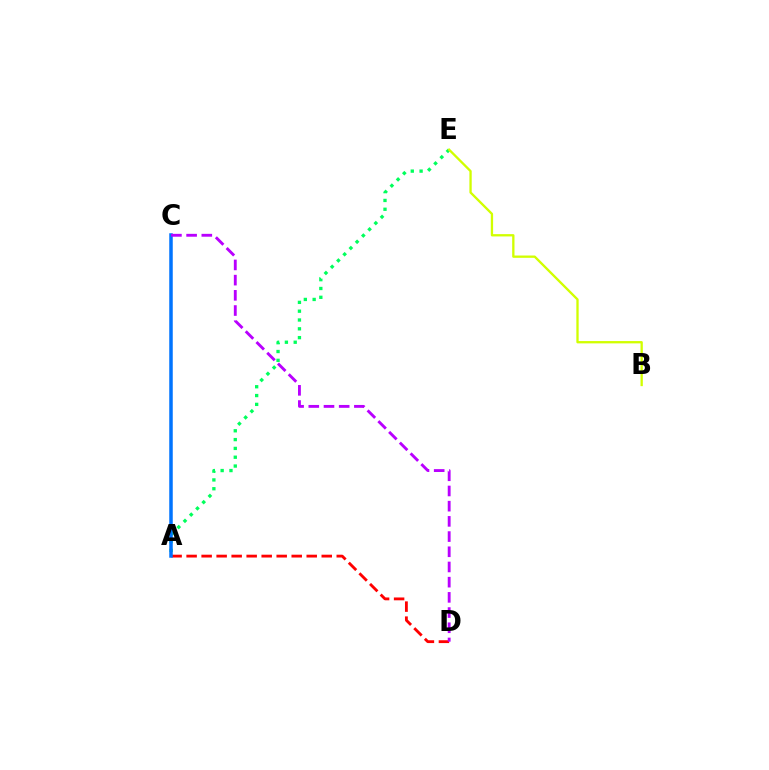{('A', 'D'): [{'color': '#ff0000', 'line_style': 'dashed', 'thickness': 2.04}], ('A', 'E'): [{'color': '#00ff5c', 'line_style': 'dotted', 'thickness': 2.4}], ('A', 'C'): [{'color': '#0074ff', 'line_style': 'solid', 'thickness': 2.52}], ('B', 'E'): [{'color': '#d1ff00', 'line_style': 'solid', 'thickness': 1.67}], ('C', 'D'): [{'color': '#b900ff', 'line_style': 'dashed', 'thickness': 2.06}]}